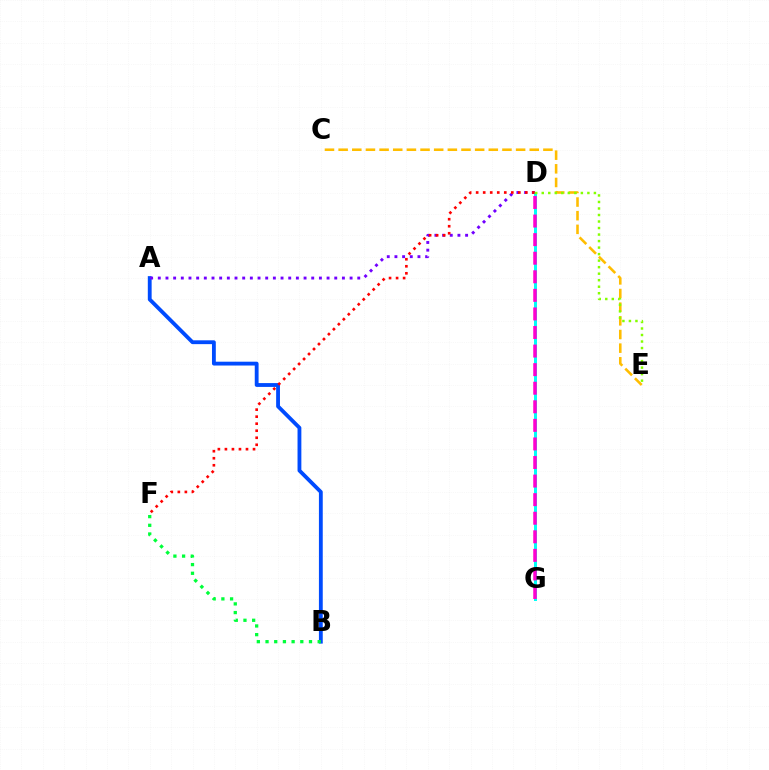{('C', 'E'): [{'color': '#ffbd00', 'line_style': 'dashed', 'thickness': 1.85}], ('A', 'B'): [{'color': '#004bff', 'line_style': 'solid', 'thickness': 2.76}], ('A', 'D'): [{'color': '#7200ff', 'line_style': 'dotted', 'thickness': 2.08}], ('D', 'G'): [{'color': '#00fff6', 'line_style': 'solid', 'thickness': 2.15}, {'color': '#ff00cf', 'line_style': 'dashed', 'thickness': 2.52}], ('D', 'E'): [{'color': '#84ff00', 'line_style': 'dotted', 'thickness': 1.77}], ('D', 'F'): [{'color': '#ff0000', 'line_style': 'dotted', 'thickness': 1.91}], ('B', 'F'): [{'color': '#00ff39', 'line_style': 'dotted', 'thickness': 2.36}]}